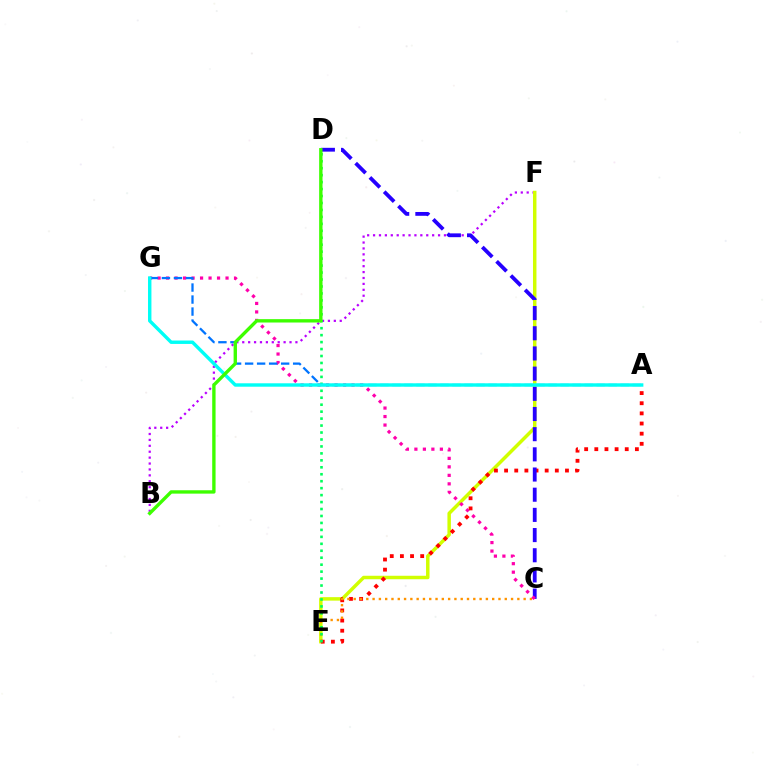{('B', 'F'): [{'color': '#b900ff', 'line_style': 'dotted', 'thickness': 1.61}], ('E', 'F'): [{'color': '#d1ff00', 'line_style': 'solid', 'thickness': 2.5}], ('A', 'E'): [{'color': '#ff0000', 'line_style': 'dotted', 'thickness': 2.76}], ('C', 'D'): [{'color': '#2500ff', 'line_style': 'dashed', 'thickness': 2.74}], ('C', 'E'): [{'color': '#ff9400', 'line_style': 'dotted', 'thickness': 1.71}], ('D', 'E'): [{'color': '#00ff5c', 'line_style': 'dotted', 'thickness': 1.89}], ('C', 'G'): [{'color': '#ff00ac', 'line_style': 'dotted', 'thickness': 2.31}], ('A', 'G'): [{'color': '#0074ff', 'line_style': 'dashed', 'thickness': 1.63}, {'color': '#00fff6', 'line_style': 'solid', 'thickness': 2.46}], ('B', 'D'): [{'color': '#3dff00', 'line_style': 'solid', 'thickness': 2.42}]}